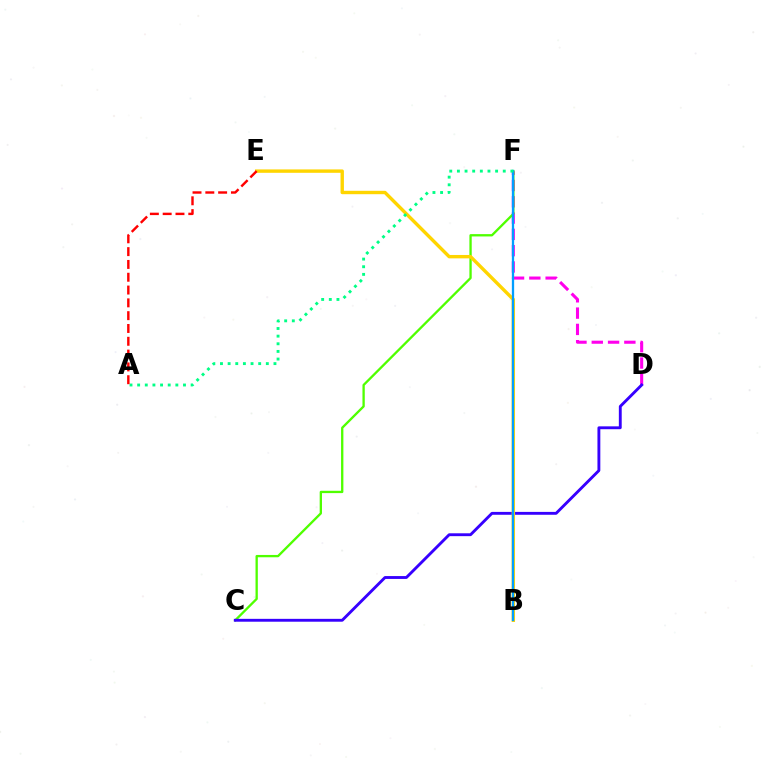{('D', 'F'): [{'color': '#ff00ed', 'line_style': 'dashed', 'thickness': 2.21}], ('C', 'F'): [{'color': '#4fff00', 'line_style': 'solid', 'thickness': 1.67}], ('C', 'D'): [{'color': '#3700ff', 'line_style': 'solid', 'thickness': 2.07}], ('B', 'E'): [{'color': '#ffd500', 'line_style': 'solid', 'thickness': 2.44}], ('B', 'F'): [{'color': '#009eff', 'line_style': 'solid', 'thickness': 1.65}], ('A', 'F'): [{'color': '#00ff86', 'line_style': 'dotted', 'thickness': 2.08}], ('A', 'E'): [{'color': '#ff0000', 'line_style': 'dashed', 'thickness': 1.74}]}